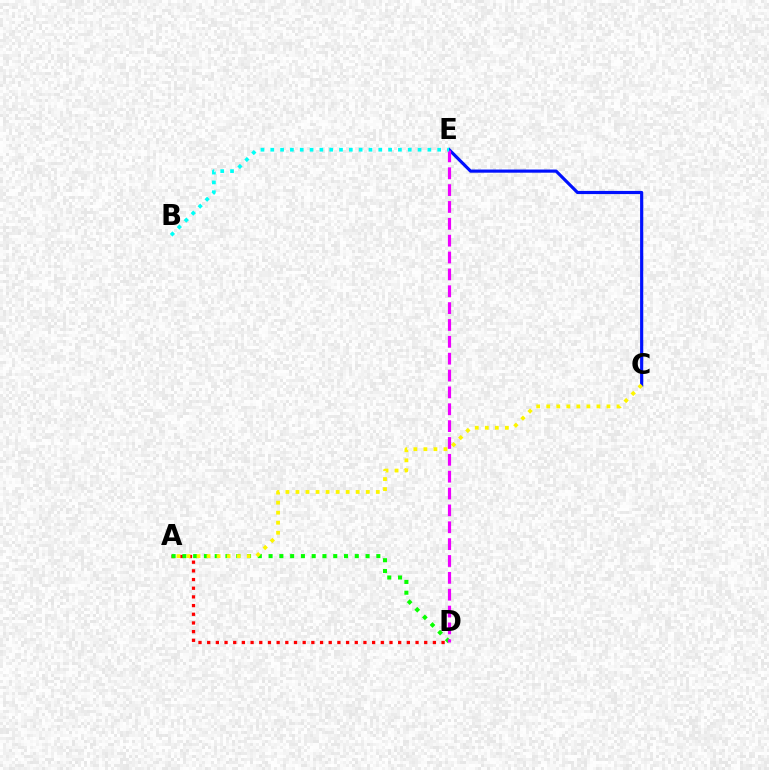{('A', 'D'): [{'color': '#ff0000', 'line_style': 'dotted', 'thickness': 2.36}, {'color': '#08ff00', 'line_style': 'dotted', 'thickness': 2.93}], ('C', 'E'): [{'color': '#0010ff', 'line_style': 'solid', 'thickness': 2.28}], ('A', 'C'): [{'color': '#fcf500', 'line_style': 'dotted', 'thickness': 2.73}], ('D', 'E'): [{'color': '#ee00ff', 'line_style': 'dashed', 'thickness': 2.29}], ('B', 'E'): [{'color': '#00fff6', 'line_style': 'dotted', 'thickness': 2.67}]}